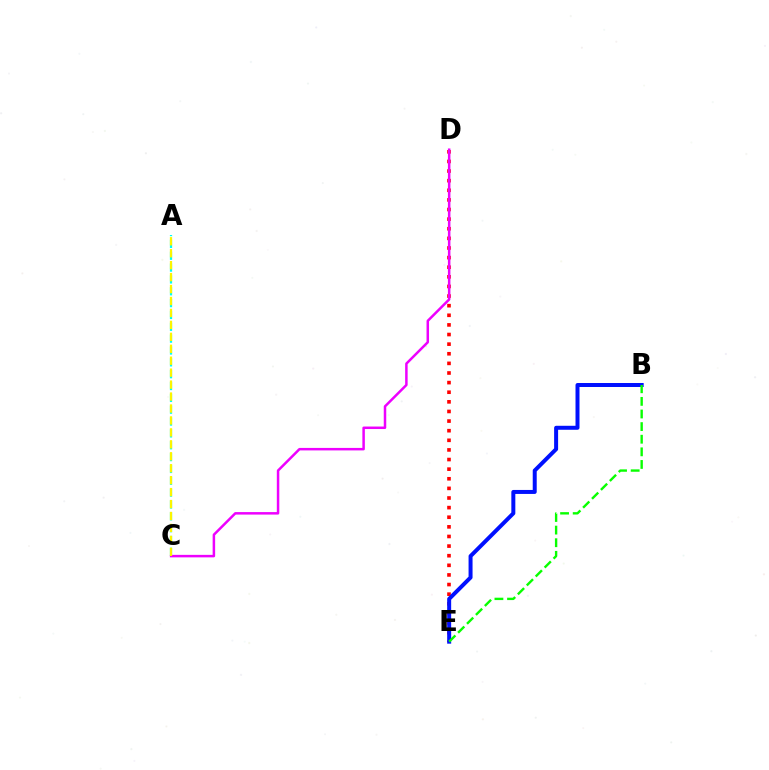{('D', 'E'): [{'color': '#ff0000', 'line_style': 'dotted', 'thickness': 2.61}], ('A', 'C'): [{'color': '#00fff6', 'line_style': 'dashed', 'thickness': 1.61}, {'color': '#fcf500', 'line_style': 'dashed', 'thickness': 1.62}], ('B', 'E'): [{'color': '#0010ff', 'line_style': 'solid', 'thickness': 2.87}, {'color': '#08ff00', 'line_style': 'dashed', 'thickness': 1.71}], ('C', 'D'): [{'color': '#ee00ff', 'line_style': 'solid', 'thickness': 1.8}]}